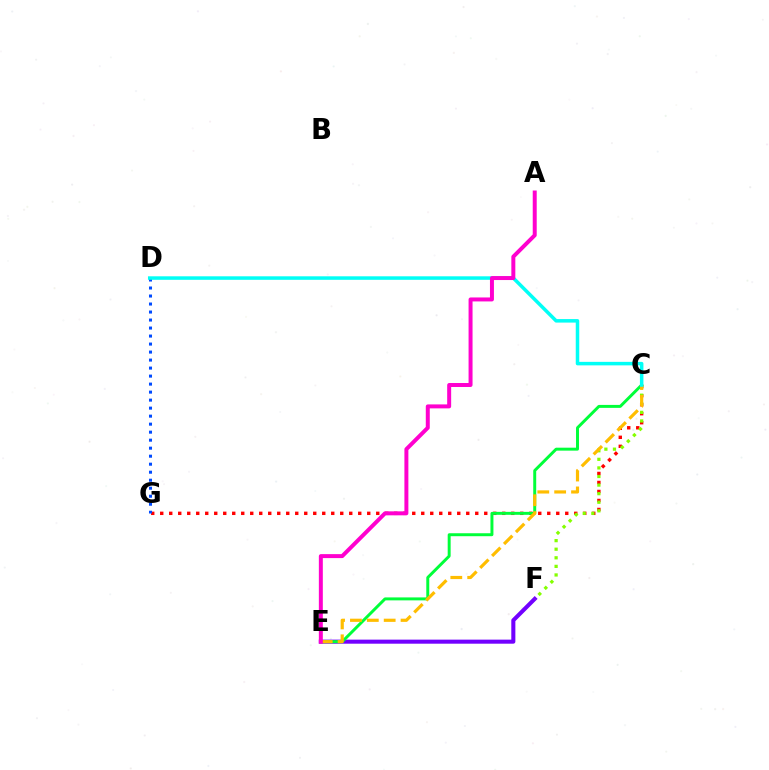{('C', 'G'): [{'color': '#ff0000', 'line_style': 'dotted', 'thickness': 2.45}], ('E', 'F'): [{'color': '#7200ff', 'line_style': 'solid', 'thickness': 2.92}], ('D', 'G'): [{'color': '#004bff', 'line_style': 'dotted', 'thickness': 2.18}], ('C', 'F'): [{'color': '#84ff00', 'line_style': 'dotted', 'thickness': 2.33}], ('C', 'E'): [{'color': '#00ff39', 'line_style': 'solid', 'thickness': 2.13}, {'color': '#ffbd00', 'line_style': 'dashed', 'thickness': 2.29}], ('C', 'D'): [{'color': '#00fff6', 'line_style': 'solid', 'thickness': 2.53}], ('A', 'E'): [{'color': '#ff00cf', 'line_style': 'solid', 'thickness': 2.86}]}